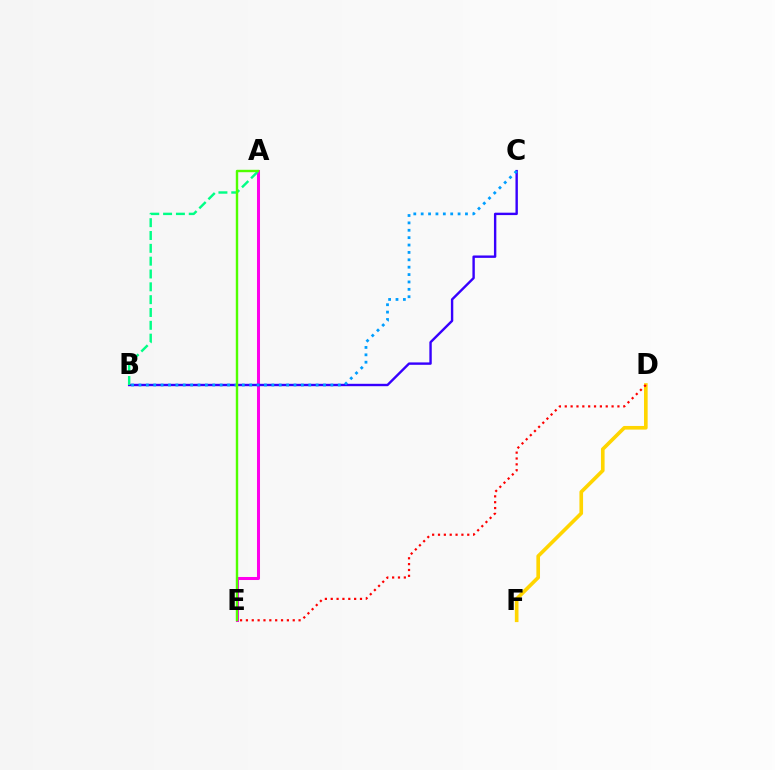{('A', 'E'): [{'color': '#ff00ed', 'line_style': 'solid', 'thickness': 2.18}, {'color': '#4fff00', 'line_style': 'solid', 'thickness': 1.74}], ('B', 'C'): [{'color': '#3700ff', 'line_style': 'solid', 'thickness': 1.73}, {'color': '#009eff', 'line_style': 'dotted', 'thickness': 2.01}], ('D', 'F'): [{'color': '#ffd500', 'line_style': 'solid', 'thickness': 2.62}], ('D', 'E'): [{'color': '#ff0000', 'line_style': 'dotted', 'thickness': 1.59}], ('A', 'B'): [{'color': '#00ff86', 'line_style': 'dashed', 'thickness': 1.74}]}